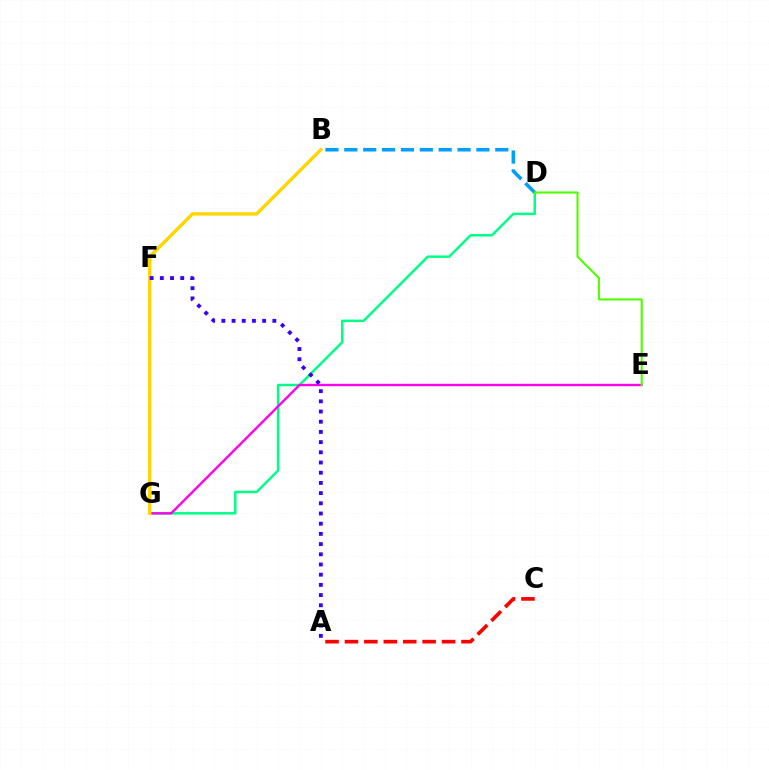{('A', 'C'): [{'color': '#ff0000', 'line_style': 'dashed', 'thickness': 2.64}], ('D', 'G'): [{'color': '#00ff86', 'line_style': 'solid', 'thickness': 1.8}], ('E', 'G'): [{'color': '#ff00ed', 'line_style': 'solid', 'thickness': 1.7}], ('B', 'G'): [{'color': '#ffd500', 'line_style': 'solid', 'thickness': 2.44}], ('B', 'D'): [{'color': '#009eff', 'line_style': 'dashed', 'thickness': 2.56}], ('D', 'E'): [{'color': '#4fff00', 'line_style': 'solid', 'thickness': 1.52}], ('A', 'F'): [{'color': '#3700ff', 'line_style': 'dotted', 'thickness': 2.77}]}